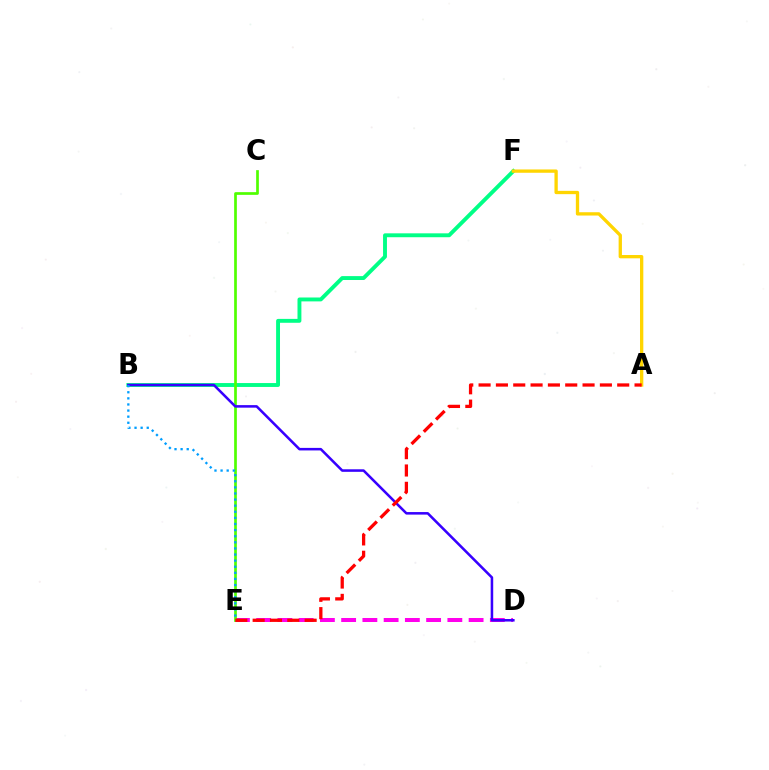{('B', 'F'): [{'color': '#00ff86', 'line_style': 'solid', 'thickness': 2.8}], ('D', 'E'): [{'color': '#ff00ed', 'line_style': 'dashed', 'thickness': 2.89}], ('A', 'F'): [{'color': '#ffd500', 'line_style': 'solid', 'thickness': 2.38}], ('C', 'E'): [{'color': '#4fff00', 'line_style': 'solid', 'thickness': 1.95}], ('B', 'D'): [{'color': '#3700ff', 'line_style': 'solid', 'thickness': 1.83}], ('B', 'E'): [{'color': '#009eff', 'line_style': 'dotted', 'thickness': 1.66}], ('A', 'E'): [{'color': '#ff0000', 'line_style': 'dashed', 'thickness': 2.35}]}